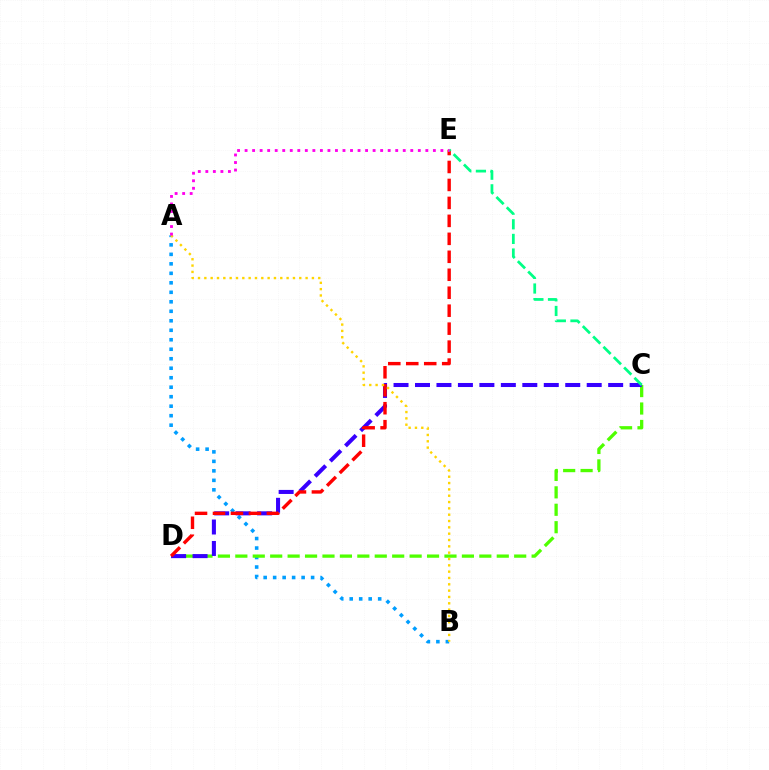{('A', 'B'): [{'color': '#009eff', 'line_style': 'dotted', 'thickness': 2.58}, {'color': '#ffd500', 'line_style': 'dotted', 'thickness': 1.72}], ('C', 'D'): [{'color': '#4fff00', 'line_style': 'dashed', 'thickness': 2.37}, {'color': '#3700ff', 'line_style': 'dashed', 'thickness': 2.92}], ('D', 'E'): [{'color': '#ff0000', 'line_style': 'dashed', 'thickness': 2.44}], ('C', 'E'): [{'color': '#00ff86', 'line_style': 'dashed', 'thickness': 1.99}], ('A', 'E'): [{'color': '#ff00ed', 'line_style': 'dotted', 'thickness': 2.05}]}